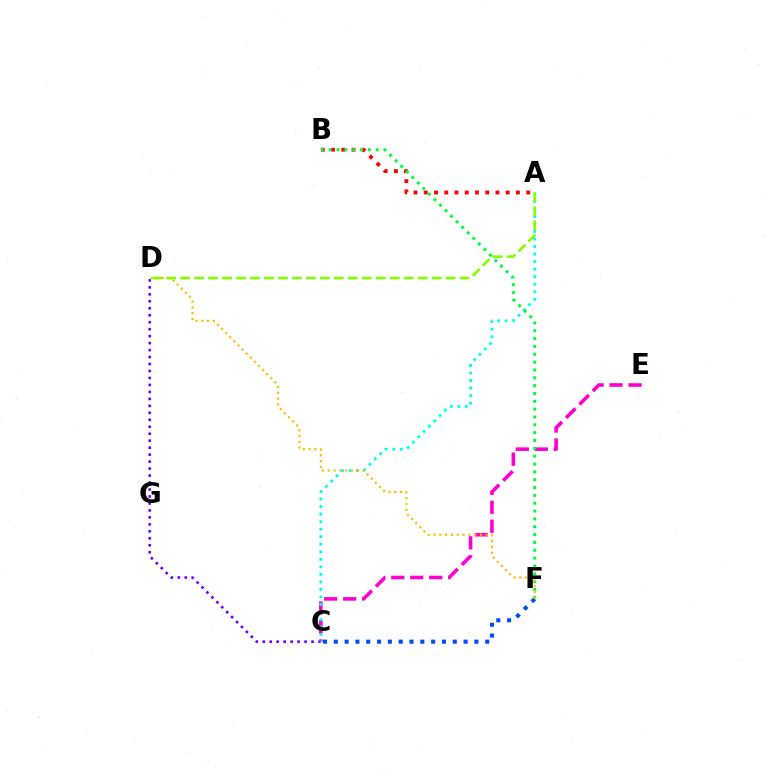{('C', 'E'): [{'color': '#ff00cf', 'line_style': 'dashed', 'thickness': 2.58}], ('C', 'D'): [{'color': '#7200ff', 'line_style': 'dotted', 'thickness': 1.89}], ('A', 'B'): [{'color': '#ff0000', 'line_style': 'dotted', 'thickness': 2.78}], ('A', 'C'): [{'color': '#00fff6', 'line_style': 'dotted', 'thickness': 2.04}], ('C', 'F'): [{'color': '#004bff', 'line_style': 'dotted', 'thickness': 2.94}], ('B', 'F'): [{'color': '#00ff39', 'line_style': 'dotted', 'thickness': 2.13}], ('D', 'F'): [{'color': '#ffbd00', 'line_style': 'dotted', 'thickness': 1.57}], ('A', 'D'): [{'color': '#84ff00', 'line_style': 'dashed', 'thickness': 1.9}]}